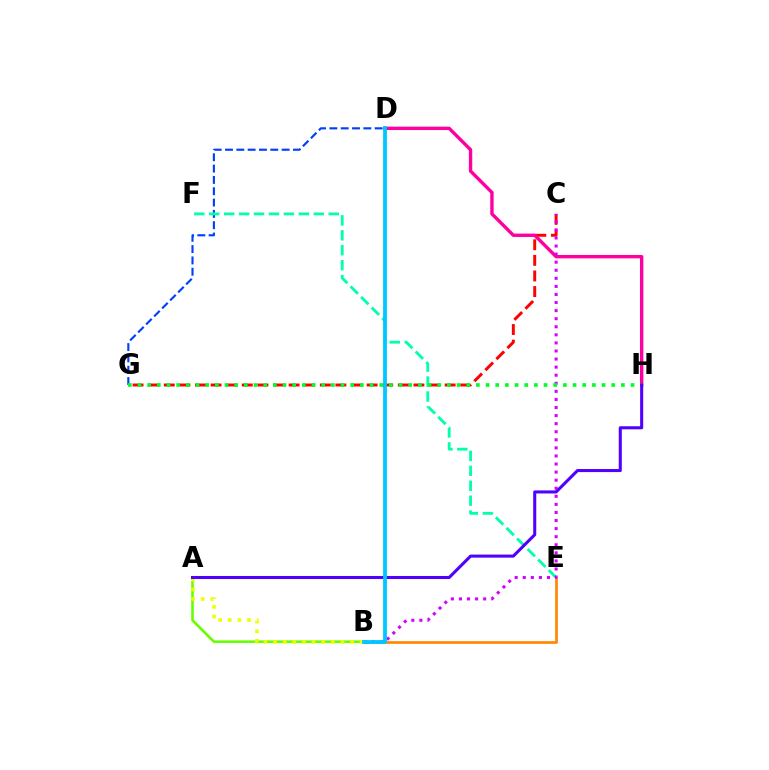{('B', 'E'): [{'color': '#ff8800', 'line_style': 'solid', 'thickness': 1.95}], ('C', 'G'): [{'color': '#ff0000', 'line_style': 'dashed', 'thickness': 2.12}], ('D', 'H'): [{'color': '#ff00a0', 'line_style': 'solid', 'thickness': 2.43}], ('D', 'G'): [{'color': '#003fff', 'line_style': 'dashed', 'thickness': 1.54}], ('A', 'B'): [{'color': '#66ff00', 'line_style': 'solid', 'thickness': 1.87}, {'color': '#eeff00', 'line_style': 'dotted', 'thickness': 2.61}], ('E', 'F'): [{'color': '#00ffaf', 'line_style': 'dashed', 'thickness': 2.03}], ('B', 'C'): [{'color': '#d600ff', 'line_style': 'dotted', 'thickness': 2.19}], ('G', 'H'): [{'color': '#00ff27', 'line_style': 'dotted', 'thickness': 2.63}], ('A', 'H'): [{'color': '#4f00ff', 'line_style': 'solid', 'thickness': 2.2}], ('B', 'D'): [{'color': '#00c7ff', 'line_style': 'solid', 'thickness': 2.74}]}